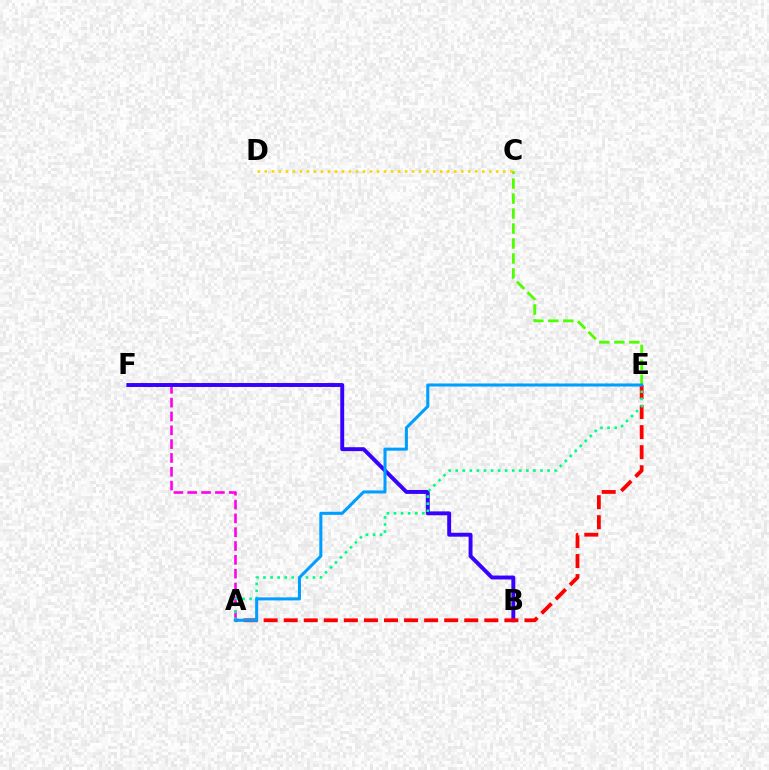{('A', 'F'): [{'color': '#ff00ed', 'line_style': 'dashed', 'thickness': 1.88}], ('C', 'E'): [{'color': '#4fff00', 'line_style': 'dashed', 'thickness': 2.03}], ('C', 'D'): [{'color': '#ffd500', 'line_style': 'dotted', 'thickness': 1.91}], ('B', 'F'): [{'color': '#3700ff', 'line_style': 'solid', 'thickness': 2.82}], ('A', 'E'): [{'color': '#ff0000', 'line_style': 'dashed', 'thickness': 2.73}, {'color': '#00ff86', 'line_style': 'dotted', 'thickness': 1.92}, {'color': '#009eff', 'line_style': 'solid', 'thickness': 2.2}]}